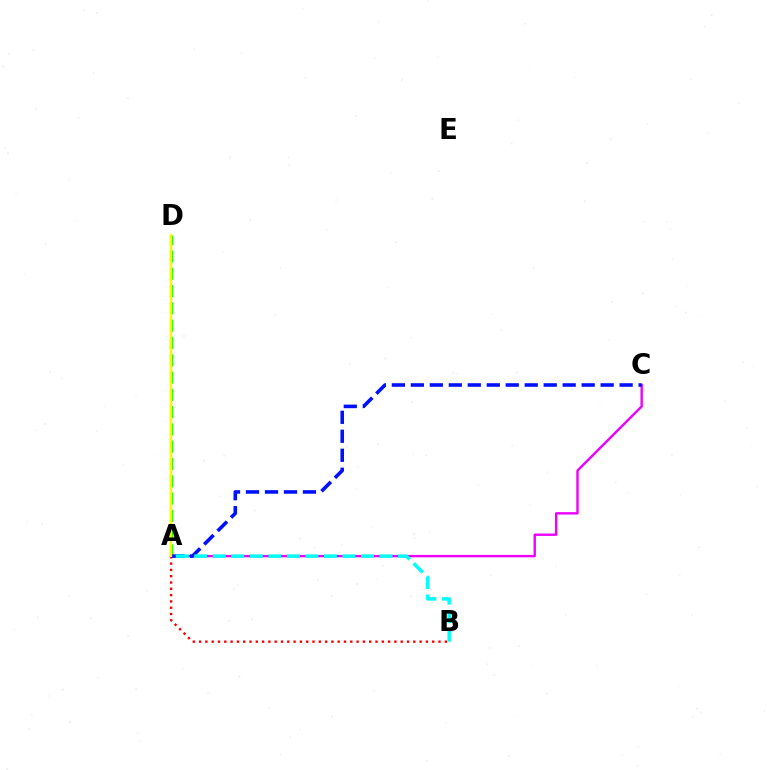{('A', 'B'): [{'color': '#ff0000', 'line_style': 'dotted', 'thickness': 1.71}, {'color': '#00fff6', 'line_style': 'dashed', 'thickness': 2.52}], ('A', 'D'): [{'color': '#08ff00', 'line_style': 'dashed', 'thickness': 2.35}, {'color': '#fcf500', 'line_style': 'solid', 'thickness': 1.66}], ('A', 'C'): [{'color': '#ee00ff', 'line_style': 'solid', 'thickness': 1.72}, {'color': '#0010ff', 'line_style': 'dashed', 'thickness': 2.58}]}